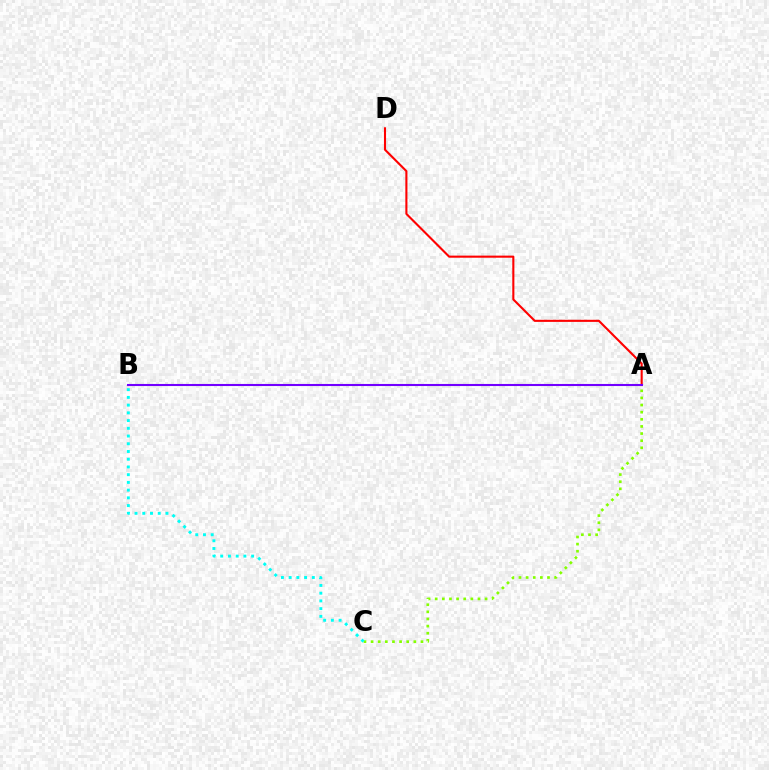{('A', 'C'): [{'color': '#84ff00', 'line_style': 'dotted', 'thickness': 1.94}], ('A', 'D'): [{'color': '#ff0000', 'line_style': 'solid', 'thickness': 1.51}], ('A', 'B'): [{'color': '#7200ff', 'line_style': 'solid', 'thickness': 1.5}], ('B', 'C'): [{'color': '#00fff6', 'line_style': 'dotted', 'thickness': 2.1}]}